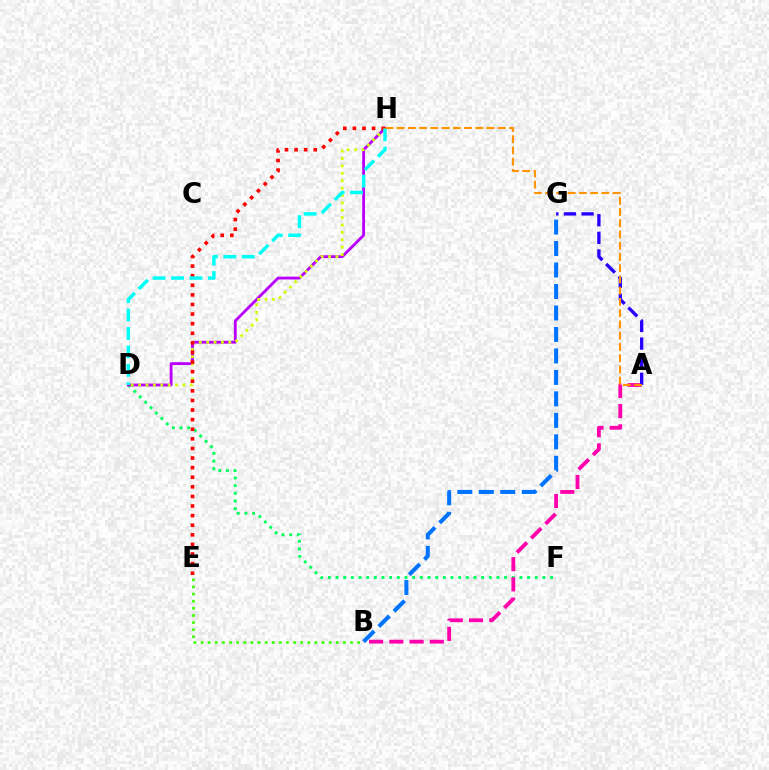{('D', 'F'): [{'color': '#00ff5c', 'line_style': 'dotted', 'thickness': 2.08}], ('D', 'H'): [{'color': '#b900ff', 'line_style': 'solid', 'thickness': 2.04}, {'color': '#d1ff00', 'line_style': 'dotted', 'thickness': 2.01}, {'color': '#00fff6', 'line_style': 'dashed', 'thickness': 2.5}], ('E', 'H'): [{'color': '#ff0000', 'line_style': 'dotted', 'thickness': 2.61}], ('A', 'B'): [{'color': '#ff00ac', 'line_style': 'dashed', 'thickness': 2.75}], ('B', 'E'): [{'color': '#3dff00', 'line_style': 'dotted', 'thickness': 1.93}], ('A', 'G'): [{'color': '#2500ff', 'line_style': 'dashed', 'thickness': 2.4}], ('A', 'H'): [{'color': '#ff9400', 'line_style': 'dashed', 'thickness': 1.53}], ('B', 'G'): [{'color': '#0074ff', 'line_style': 'dashed', 'thickness': 2.92}]}